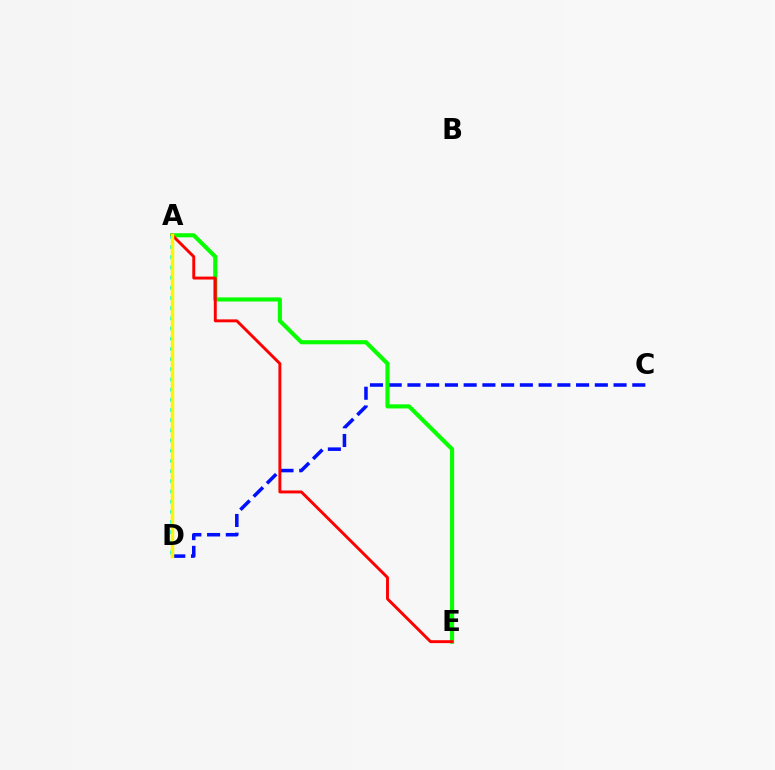{('C', 'D'): [{'color': '#0010ff', 'line_style': 'dashed', 'thickness': 2.55}], ('A', 'E'): [{'color': '#08ff00', 'line_style': 'solid', 'thickness': 2.96}, {'color': '#ff0000', 'line_style': 'solid', 'thickness': 2.1}], ('A', 'D'): [{'color': '#00fff6', 'line_style': 'dotted', 'thickness': 2.77}, {'color': '#ee00ff', 'line_style': 'solid', 'thickness': 1.81}, {'color': '#fcf500', 'line_style': 'solid', 'thickness': 2.48}]}